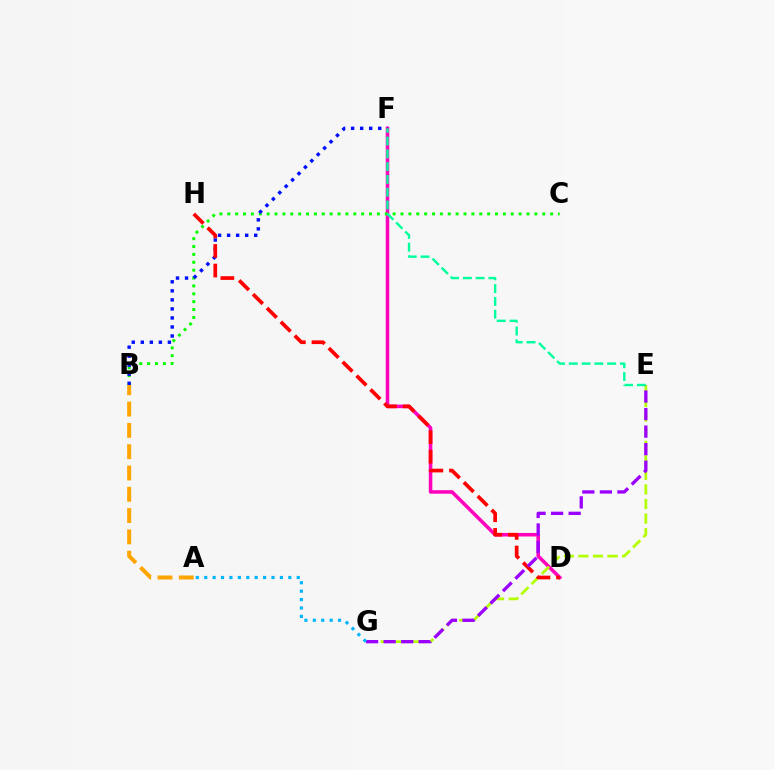{('D', 'F'): [{'color': '#ff00bd', 'line_style': 'solid', 'thickness': 2.54}], ('A', 'B'): [{'color': '#ffa500', 'line_style': 'dashed', 'thickness': 2.89}], ('B', 'C'): [{'color': '#08ff00', 'line_style': 'dotted', 'thickness': 2.14}], ('E', 'G'): [{'color': '#b3ff00', 'line_style': 'dashed', 'thickness': 1.98}, {'color': '#9b00ff', 'line_style': 'dashed', 'thickness': 2.38}], ('B', 'F'): [{'color': '#0010ff', 'line_style': 'dotted', 'thickness': 2.45}], ('D', 'H'): [{'color': '#ff0000', 'line_style': 'dashed', 'thickness': 2.66}], ('E', 'F'): [{'color': '#00ff9d', 'line_style': 'dashed', 'thickness': 1.74}], ('A', 'G'): [{'color': '#00b5ff', 'line_style': 'dotted', 'thickness': 2.29}]}